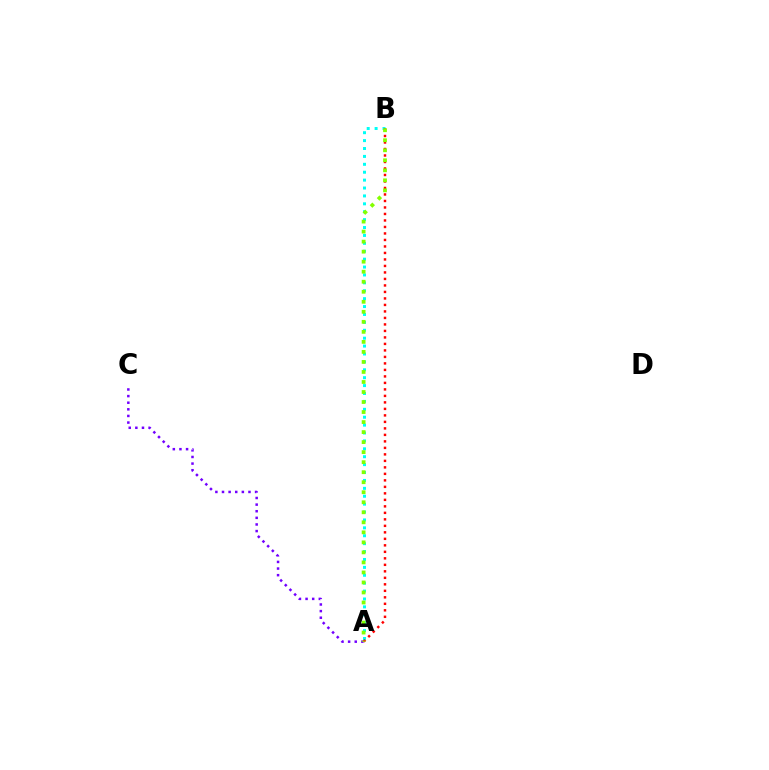{('A', 'B'): [{'color': '#00fff6', 'line_style': 'dotted', 'thickness': 2.15}, {'color': '#ff0000', 'line_style': 'dotted', 'thickness': 1.77}, {'color': '#84ff00', 'line_style': 'dotted', 'thickness': 2.72}], ('A', 'C'): [{'color': '#7200ff', 'line_style': 'dotted', 'thickness': 1.8}]}